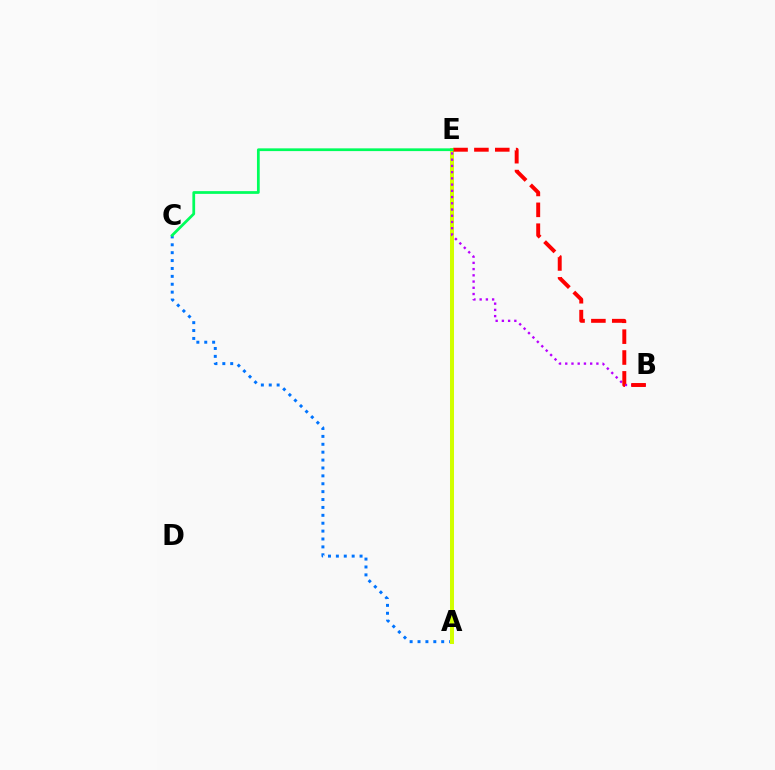{('A', 'C'): [{'color': '#0074ff', 'line_style': 'dotted', 'thickness': 2.14}], ('A', 'E'): [{'color': '#d1ff00', 'line_style': 'solid', 'thickness': 2.89}], ('B', 'E'): [{'color': '#b900ff', 'line_style': 'dotted', 'thickness': 1.69}, {'color': '#ff0000', 'line_style': 'dashed', 'thickness': 2.83}], ('C', 'E'): [{'color': '#00ff5c', 'line_style': 'solid', 'thickness': 1.98}]}